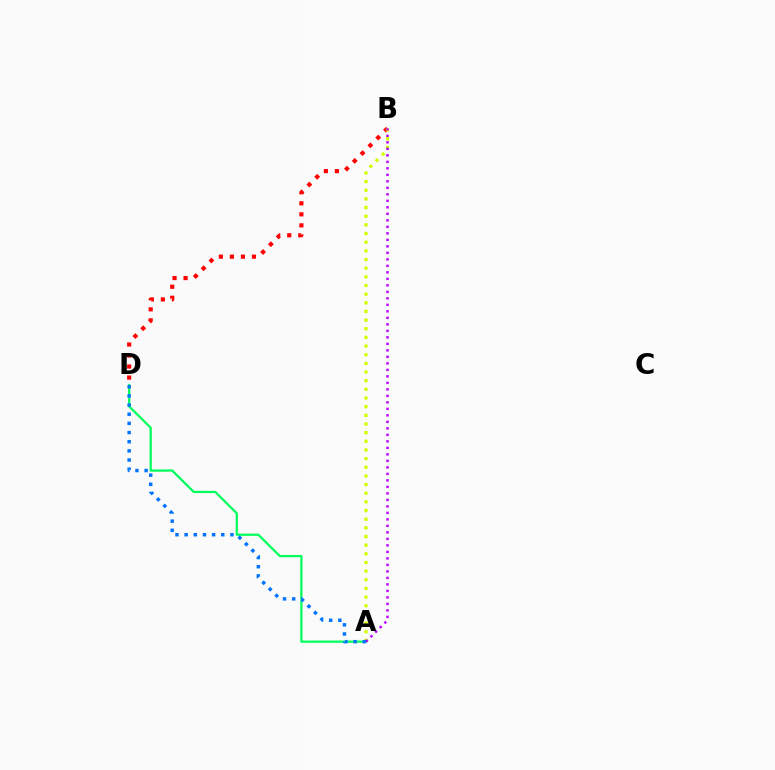{('A', 'D'): [{'color': '#00ff5c', 'line_style': 'solid', 'thickness': 1.61}, {'color': '#0074ff', 'line_style': 'dotted', 'thickness': 2.49}], ('B', 'D'): [{'color': '#ff0000', 'line_style': 'dotted', 'thickness': 3.0}], ('A', 'B'): [{'color': '#d1ff00', 'line_style': 'dotted', 'thickness': 2.35}, {'color': '#b900ff', 'line_style': 'dotted', 'thickness': 1.77}]}